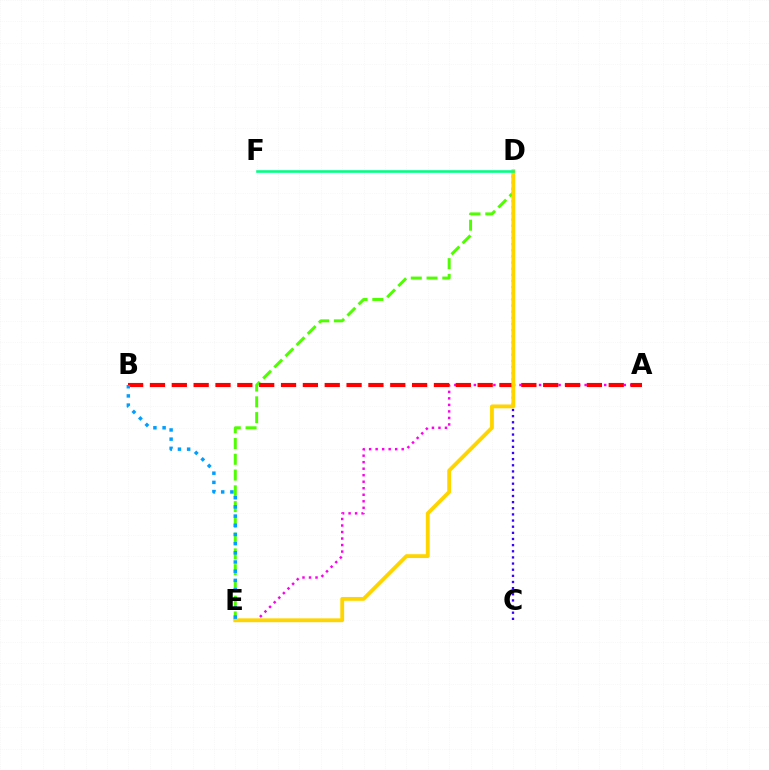{('D', 'E'): [{'color': '#4fff00', 'line_style': 'dashed', 'thickness': 2.14}, {'color': '#ffd500', 'line_style': 'solid', 'thickness': 2.76}], ('C', 'D'): [{'color': '#3700ff', 'line_style': 'dotted', 'thickness': 1.67}], ('A', 'E'): [{'color': '#ff00ed', 'line_style': 'dotted', 'thickness': 1.77}], ('A', 'B'): [{'color': '#ff0000', 'line_style': 'dashed', 'thickness': 2.97}], ('D', 'F'): [{'color': '#00ff86', 'line_style': 'solid', 'thickness': 1.86}], ('B', 'E'): [{'color': '#009eff', 'line_style': 'dotted', 'thickness': 2.5}]}